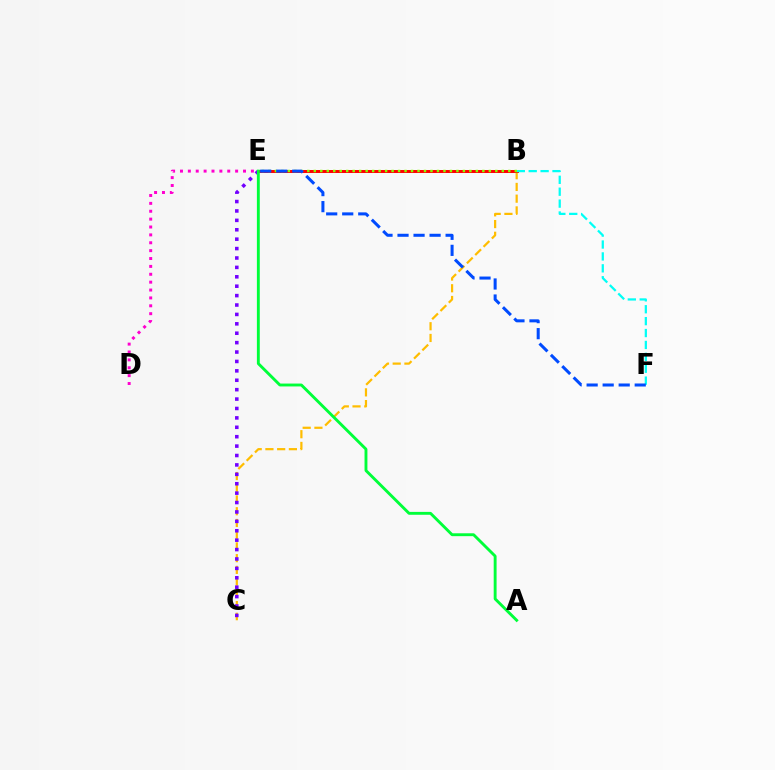{('B', 'C'): [{'color': '#ffbd00', 'line_style': 'dashed', 'thickness': 1.59}], ('D', 'E'): [{'color': '#ff00cf', 'line_style': 'dotted', 'thickness': 2.14}], ('B', 'E'): [{'color': '#ff0000', 'line_style': 'solid', 'thickness': 2.13}, {'color': '#84ff00', 'line_style': 'dotted', 'thickness': 1.76}], ('B', 'F'): [{'color': '#00fff6', 'line_style': 'dashed', 'thickness': 1.62}], ('C', 'E'): [{'color': '#7200ff', 'line_style': 'dotted', 'thickness': 2.56}], ('E', 'F'): [{'color': '#004bff', 'line_style': 'dashed', 'thickness': 2.18}], ('A', 'E'): [{'color': '#00ff39', 'line_style': 'solid', 'thickness': 2.08}]}